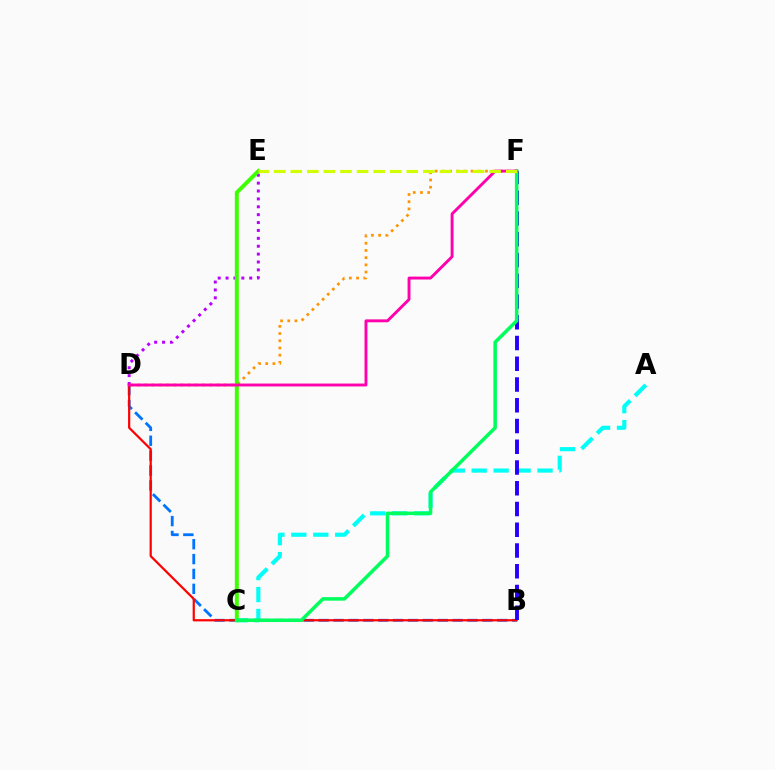{('A', 'C'): [{'color': '#00fff6', 'line_style': 'dashed', 'thickness': 2.98}], ('B', 'D'): [{'color': '#0074ff', 'line_style': 'dashed', 'thickness': 2.02}, {'color': '#ff0000', 'line_style': 'solid', 'thickness': 1.59}], ('B', 'F'): [{'color': '#2500ff', 'line_style': 'dashed', 'thickness': 2.82}], ('D', 'F'): [{'color': '#ff9400', 'line_style': 'dotted', 'thickness': 1.96}, {'color': '#ff00ac', 'line_style': 'solid', 'thickness': 2.09}], ('D', 'E'): [{'color': '#b900ff', 'line_style': 'dotted', 'thickness': 2.14}], ('C', 'E'): [{'color': '#3dff00', 'line_style': 'solid', 'thickness': 2.84}], ('C', 'F'): [{'color': '#00ff5c', 'line_style': 'solid', 'thickness': 2.54}], ('E', 'F'): [{'color': '#d1ff00', 'line_style': 'dashed', 'thickness': 2.25}]}